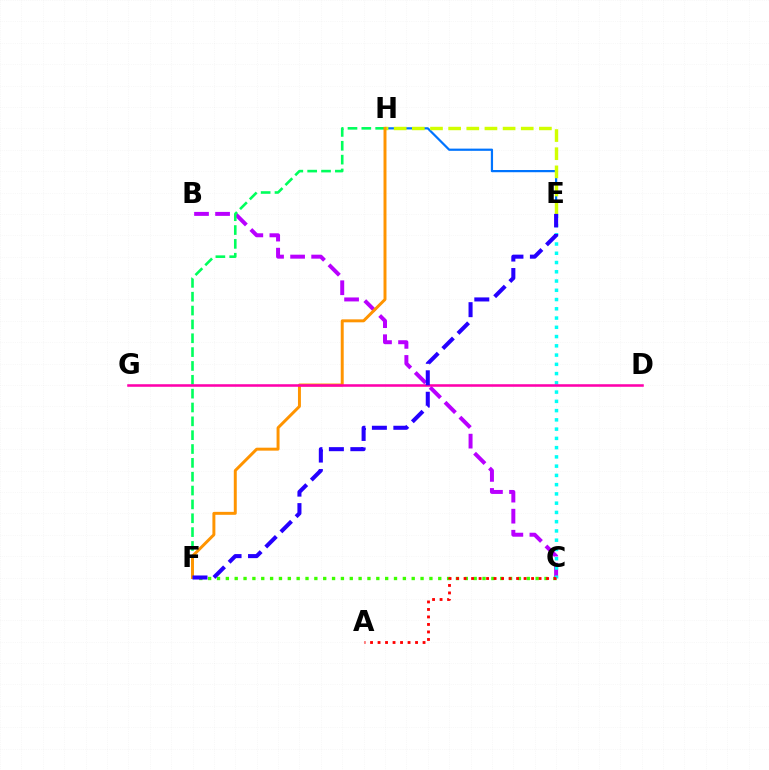{('C', 'F'): [{'color': '#3dff00', 'line_style': 'dotted', 'thickness': 2.4}], ('E', 'H'): [{'color': '#0074ff', 'line_style': 'solid', 'thickness': 1.59}, {'color': '#d1ff00', 'line_style': 'dashed', 'thickness': 2.47}], ('B', 'C'): [{'color': '#b900ff', 'line_style': 'dashed', 'thickness': 2.86}], ('F', 'H'): [{'color': '#00ff5c', 'line_style': 'dashed', 'thickness': 1.88}, {'color': '#ff9400', 'line_style': 'solid', 'thickness': 2.13}], ('C', 'E'): [{'color': '#00fff6', 'line_style': 'dotted', 'thickness': 2.51}], ('D', 'G'): [{'color': '#ff00ac', 'line_style': 'solid', 'thickness': 1.84}], ('A', 'C'): [{'color': '#ff0000', 'line_style': 'dotted', 'thickness': 2.04}], ('E', 'F'): [{'color': '#2500ff', 'line_style': 'dashed', 'thickness': 2.92}]}